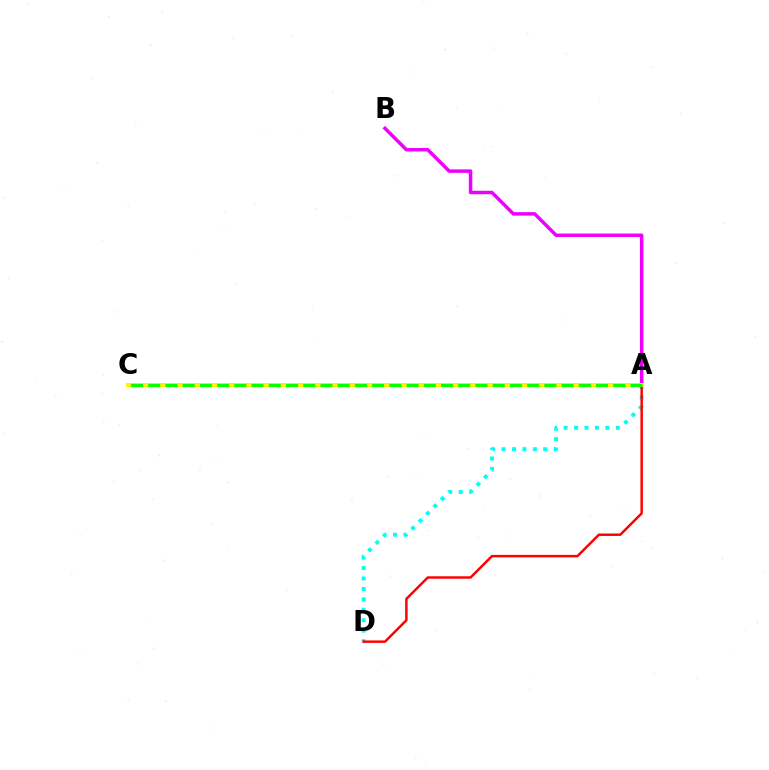{('A', 'B'): [{'color': '#ee00ff', 'line_style': 'solid', 'thickness': 2.5}], ('A', 'D'): [{'color': '#00fff6', 'line_style': 'dotted', 'thickness': 2.83}, {'color': '#ff0000', 'line_style': 'solid', 'thickness': 1.77}], ('A', 'C'): [{'color': '#0010ff', 'line_style': 'solid', 'thickness': 1.88}, {'color': '#fcf500', 'line_style': 'solid', 'thickness': 2.89}, {'color': '#08ff00', 'line_style': 'dashed', 'thickness': 2.34}]}